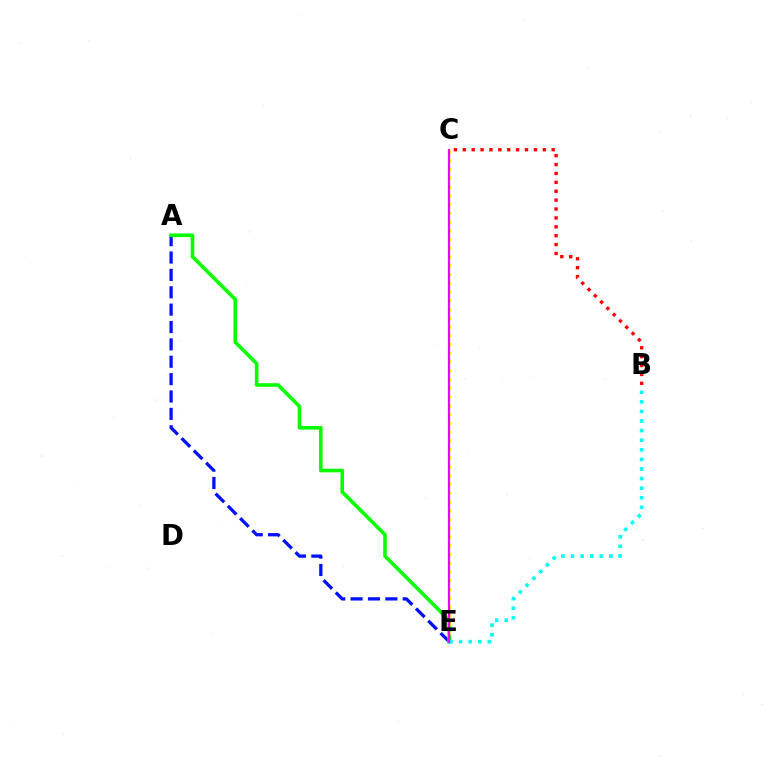{('A', 'E'): [{'color': '#0010ff', 'line_style': 'dashed', 'thickness': 2.36}, {'color': '#08ff00', 'line_style': 'solid', 'thickness': 2.6}], ('B', 'C'): [{'color': '#ff0000', 'line_style': 'dotted', 'thickness': 2.42}], ('C', 'E'): [{'color': '#fcf500', 'line_style': 'dotted', 'thickness': 2.38}, {'color': '#ee00ff', 'line_style': 'solid', 'thickness': 1.56}], ('B', 'E'): [{'color': '#00fff6', 'line_style': 'dotted', 'thickness': 2.6}]}